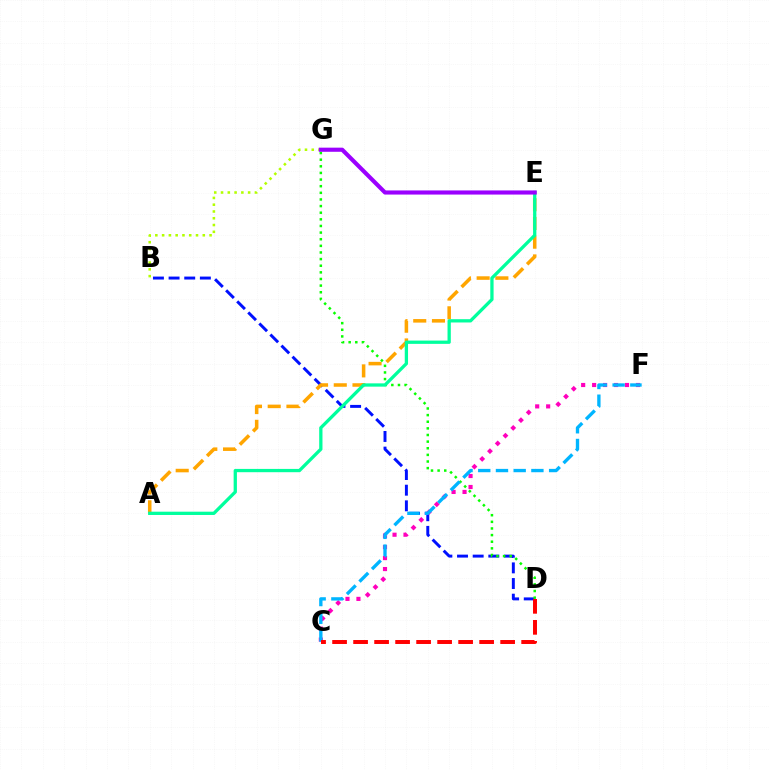{('B', 'G'): [{'color': '#b3ff00', 'line_style': 'dotted', 'thickness': 1.84}], ('B', 'D'): [{'color': '#0010ff', 'line_style': 'dashed', 'thickness': 2.13}], ('A', 'E'): [{'color': '#ffa500', 'line_style': 'dashed', 'thickness': 2.54}, {'color': '#00ff9d', 'line_style': 'solid', 'thickness': 2.36}], ('C', 'F'): [{'color': '#ff00bd', 'line_style': 'dotted', 'thickness': 2.98}, {'color': '#00b5ff', 'line_style': 'dashed', 'thickness': 2.41}], ('D', 'G'): [{'color': '#08ff00', 'line_style': 'dotted', 'thickness': 1.8}], ('E', 'G'): [{'color': '#9b00ff', 'line_style': 'solid', 'thickness': 2.97}], ('C', 'D'): [{'color': '#ff0000', 'line_style': 'dashed', 'thickness': 2.85}]}